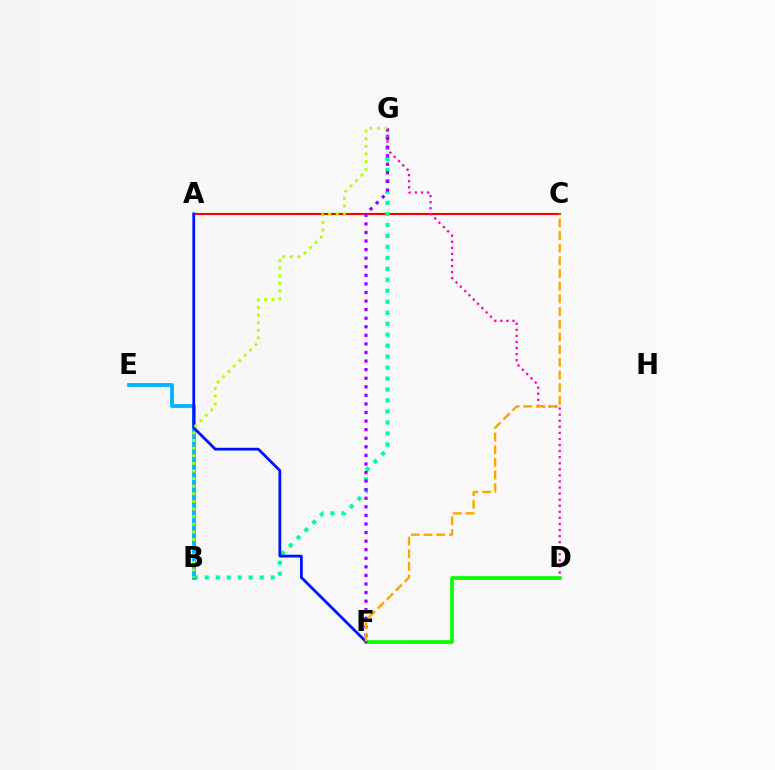{('A', 'C'): [{'color': '#ff0000', 'line_style': 'solid', 'thickness': 1.53}], ('B', 'G'): [{'color': '#00ff9d', 'line_style': 'dotted', 'thickness': 2.98}, {'color': '#b3ff00', 'line_style': 'dotted', 'thickness': 2.07}], ('D', 'G'): [{'color': '#ff00bd', 'line_style': 'dotted', 'thickness': 1.65}], ('F', 'G'): [{'color': '#9b00ff', 'line_style': 'dotted', 'thickness': 2.33}], ('D', 'F'): [{'color': '#08ff00', 'line_style': 'solid', 'thickness': 2.64}], ('B', 'E'): [{'color': '#00b5ff', 'line_style': 'solid', 'thickness': 2.74}], ('A', 'F'): [{'color': '#0010ff', 'line_style': 'solid', 'thickness': 2.0}], ('C', 'F'): [{'color': '#ffa500', 'line_style': 'dashed', 'thickness': 1.72}]}